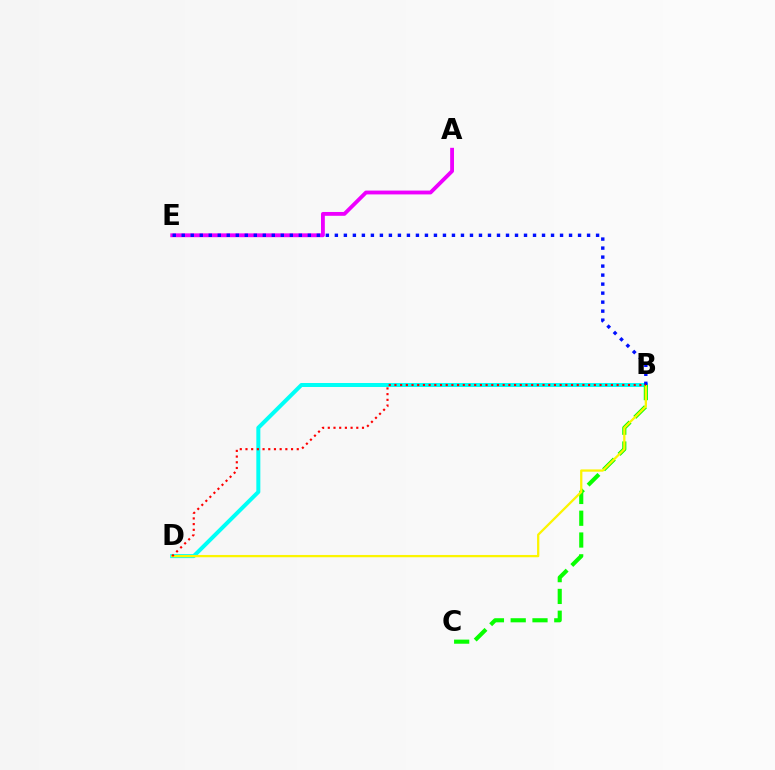{('A', 'E'): [{'color': '#ee00ff', 'line_style': 'solid', 'thickness': 2.76}], ('B', 'D'): [{'color': '#00fff6', 'line_style': 'solid', 'thickness': 2.88}, {'color': '#fcf500', 'line_style': 'solid', 'thickness': 1.64}, {'color': '#ff0000', 'line_style': 'dotted', 'thickness': 1.55}], ('B', 'C'): [{'color': '#08ff00', 'line_style': 'dashed', 'thickness': 2.96}], ('B', 'E'): [{'color': '#0010ff', 'line_style': 'dotted', 'thickness': 2.45}]}